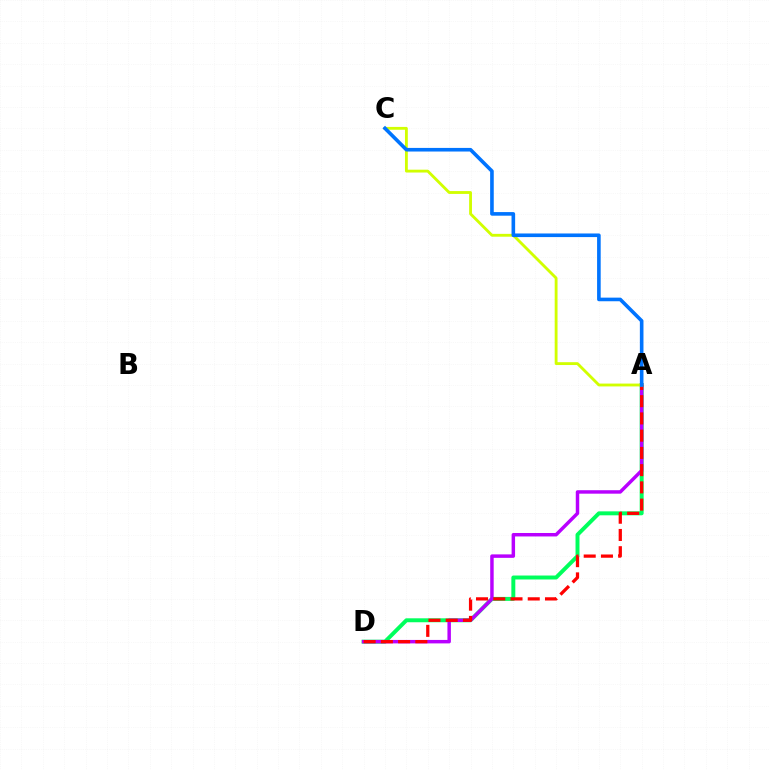{('A', 'D'): [{'color': '#00ff5c', 'line_style': 'solid', 'thickness': 2.85}, {'color': '#b900ff', 'line_style': 'solid', 'thickness': 2.49}, {'color': '#ff0000', 'line_style': 'dashed', 'thickness': 2.34}], ('A', 'C'): [{'color': '#d1ff00', 'line_style': 'solid', 'thickness': 2.05}, {'color': '#0074ff', 'line_style': 'solid', 'thickness': 2.6}]}